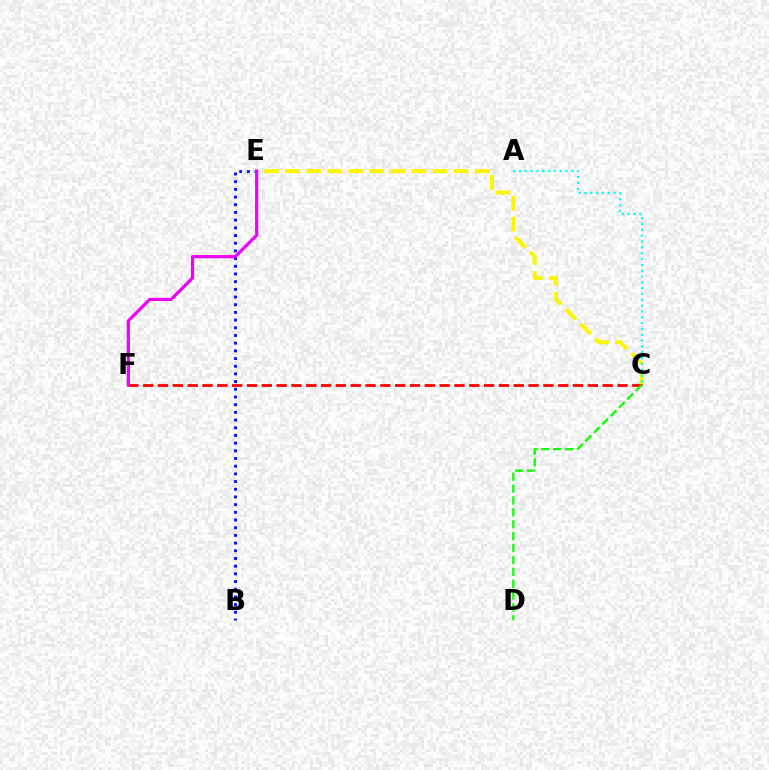{('C', 'E'): [{'color': '#fcf500', 'line_style': 'dashed', 'thickness': 2.86}], ('C', 'F'): [{'color': '#ff0000', 'line_style': 'dashed', 'thickness': 2.01}], ('C', 'D'): [{'color': '#08ff00', 'line_style': 'dashed', 'thickness': 1.61}], ('B', 'E'): [{'color': '#0010ff', 'line_style': 'dotted', 'thickness': 2.09}], ('E', 'F'): [{'color': '#ee00ff', 'line_style': 'solid', 'thickness': 2.32}], ('A', 'C'): [{'color': '#00fff6', 'line_style': 'dotted', 'thickness': 1.59}]}